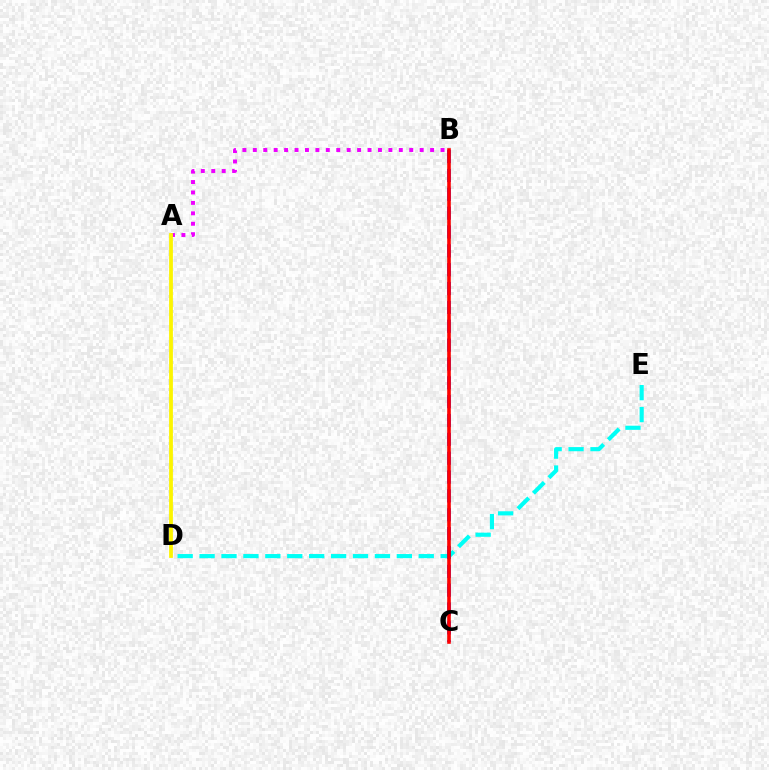{('A', 'B'): [{'color': '#ee00ff', 'line_style': 'dotted', 'thickness': 2.83}], ('D', 'E'): [{'color': '#00fff6', 'line_style': 'dashed', 'thickness': 2.98}], ('B', 'C'): [{'color': '#08ff00', 'line_style': 'dashed', 'thickness': 1.61}, {'color': '#0010ff', 'line_style': 'dashed', 'thickness': 2.56}, {'color': '#ff0000', 'line_style': 'solid', 'thickness': 2.58}], ('A', 'D'): [{'color': '#fcf500', 'line_style': 'solid', 'thickness': 2.72}]}